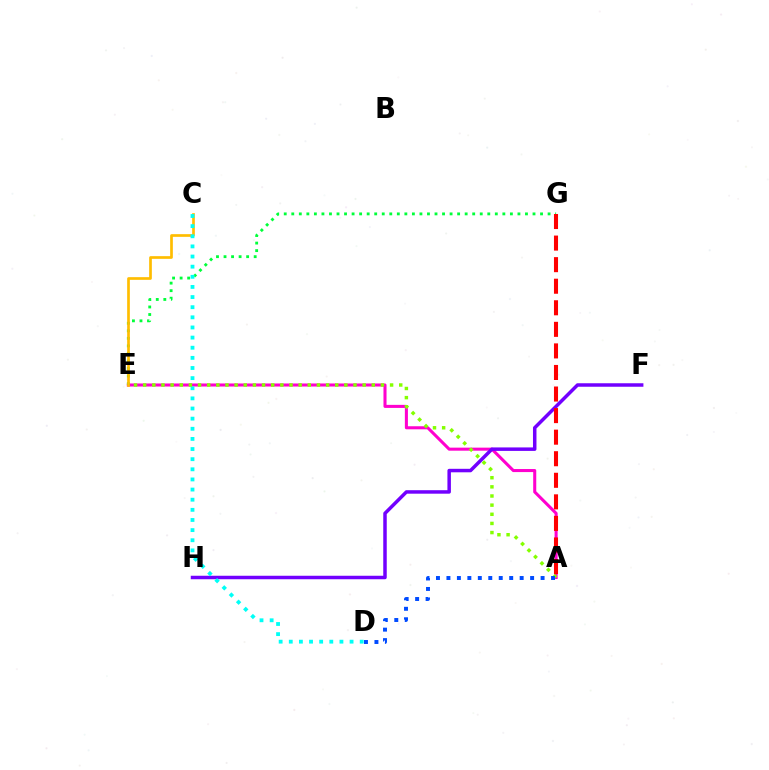{('A', 'E'): [{'color': '#ff00cf', 'line_style': 'solid', 'thickness': 2.2}, {'color': '#84ff00', 'line_style': 'dotted', 'thickness': 2.48}], ('E', 'G'): [{'color': '#00ff39', 'line_style': 'dotted', 'thickness': 2.05}], ('F', 'H'): [{'color': '#7200ff', 'line_style': 'solid', 'thickness': 2.51}], ('C', 'E'): [{'color': '#ffbd00', 'line_style': 'solid', 'thickness': 1.93}], ('C', 'D'): [{'color': '#00fff6', 'line_style': 'dotted', 'thickness': 2.75}], ('A', 'G'): [{'color': '#ff0000', 'line_style': 'dashed', 'thickness': 2.93}], ('A', 'D'): [{'color': '#004bff', 'line_style': 'dotted', 'thickness': 2.84}]}